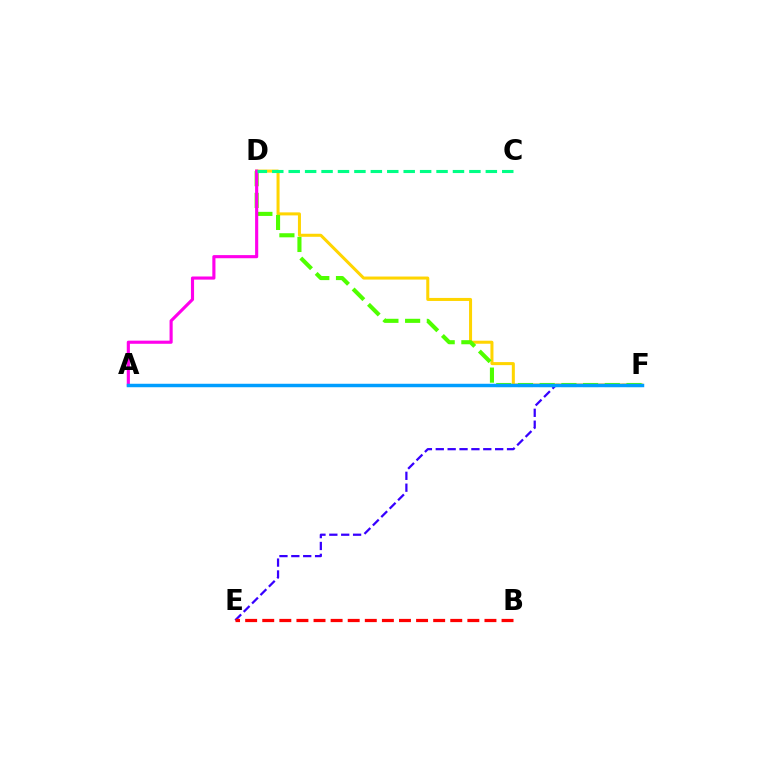{('E', 'F'): [{'color': '#3700ff', 'line_style': 'dashed', 'thickness': 1.61}], ('D', 'F'): [{'color': '#ffd500', 'line_style': 'solid', 'thickness': 2.18}, {'color': '#4fff00', 'line_style': 'dashed', 'thickness': 2.95}], ('A', 'D'): [{'color': '#ff00ed', 'line_style': 'solid', 'thickness': 2.25}], ('B', 'E'): [{'color': '#ff0000', 'line_style': 'dashed', 'thickness': 2.32}], ('C', 'D'): [{'color': '#00ff86', 'line_style': 'dashed', 'thickness': 2.23}], ('A', 'F'): [{'color': '#009eff', 'line_style': 'solid', 'thickness': 2.5}]}